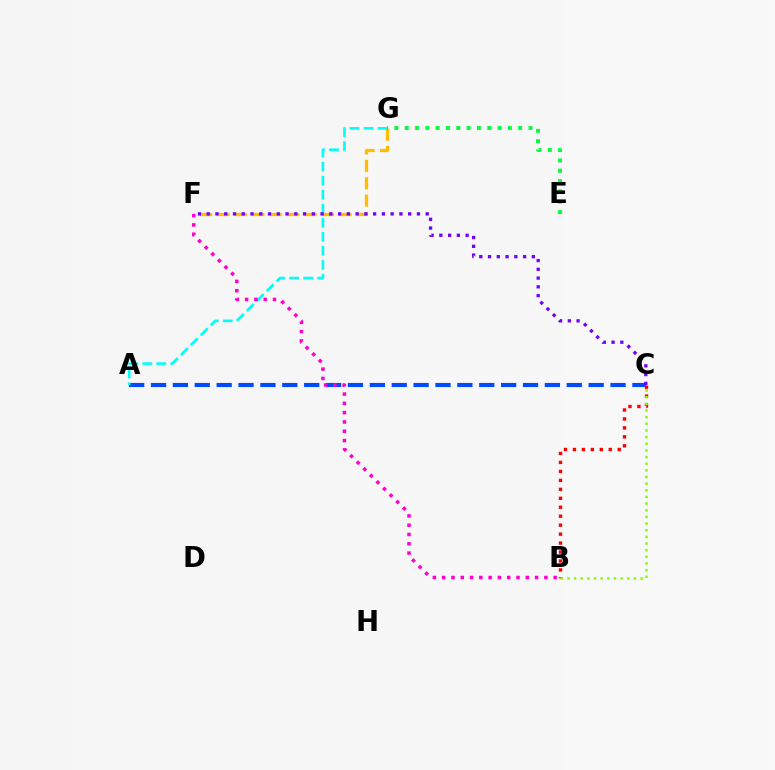{('A', 'C'): [{'color': '#004bff', 'line_style': 'dashed', 'thickness': 2.97}], ('F', 'G'): [{'color': '#ffbd00', 'line_style': 'dashed', 'thickness': 2.37}], ('B', 'C'): [{'color': '#ff0000', 'line_style': 'dotted', 'thickness': 2.43}, {'color': '#84ff00', 'line_style': 'dotted', 'thickness': 1.81}], ('A', 'G'): [{'color': '#00fff6', 'line_style': 'dashed', 'thickness': 1.9}], ('E', 'G'): [{'color': '#00ff39', 'line_style': 'dotted', 'thickness': 2.8}], ('C', 'F'): [{'color': '#7200ff', 'line_style': 'dotted', 'thickness': 2.38}], ('B', 'F'): [{'color': '#ff00cf', 'line_style': 'dotted', 'thickness': 2.53}]}